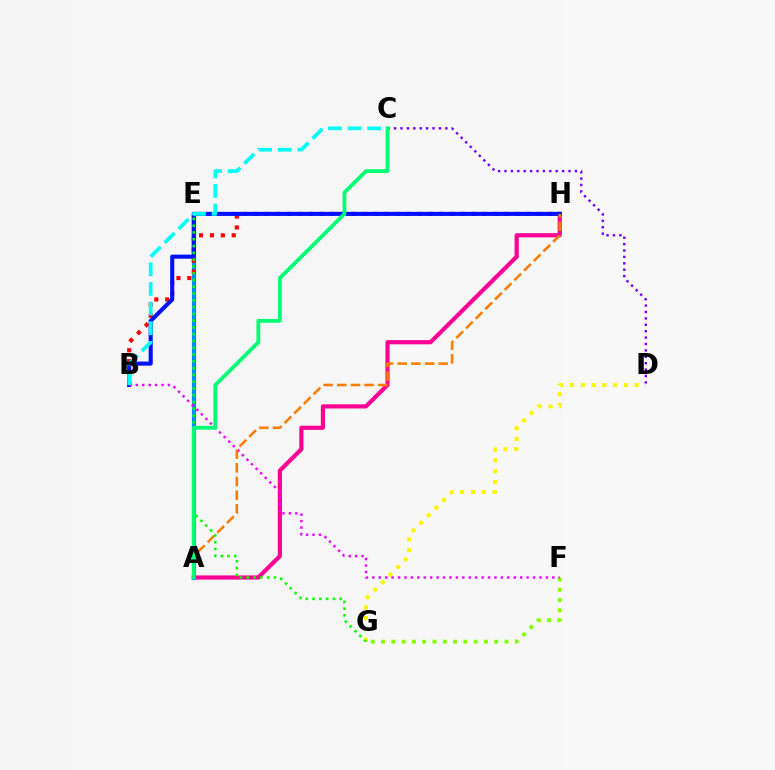{('C', 'D'): [{'color': '#7200ff', 'line_style': 'dotted', 'thickness': 1.74}], ('A', 'H'): [{'color': '#ff0094', 'line_style': 'solid', 'thickness': 3.0}, {'color': '#ff7c00', 'line_style': 'dashed', 'thickness': 1.85}], ('A', 'E'): [{'color': '#008cff', 'line_style': 'solid', 'thickness': 2.99}], ('B', 'H'): [{'color': '#ff0000', 'line_style': 'dotted', 'thickness': 2.96}, {'color': '#0010ff', 'line_style': 'solid', 'thickness': 2.94}], ('F', 'G'): [{'color': '#84ff00', 'line_style': 'dotted', 'thickness': 2.8}], ('D', 'G'): [{'color': '#fcf500', 'line_style': 'dotted', 'thickness': 2.92}], ('B', 'F'): [{'color': '#ee00ff', 'line_style': 'dotted', 'thickness': 1.75}], ('B', 'C'): [{'color': '#00fff6', 'line_style': 'dashed', 'thickness': 2.67}], ('E', 'G'): [{'color': '#08ff00', 'line_style': 'dotted', 'thickness': 1.84}], ('A', 'C'): [{'color': '#00ff74', 'line_style': 'solid', 'thickness': 2.73}]}